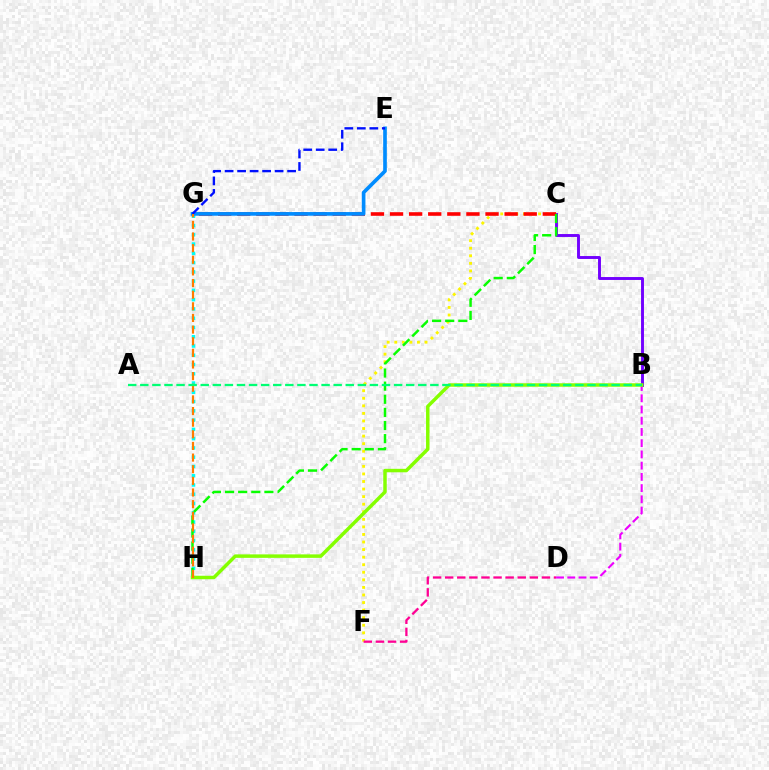{('B', 'C'): [{'color': '#7200ff', 'line_style': 'solid', 'thickness': 2.1}], ('G', 'H'): [{'color': '#00fff6', 'line_style': 'dotted', 'thickness': 2.52}, {'color': '#ff7c00', 'line_style': 'dashed', 'thickness': 1.58}], ('B', 'D'): [{'color': '#ee00ff', 'line_style': 'dashed', 'thickness': 1.53}], ('C', 'F'): [{'color': '#fcf500', 'line_style': 'dotted', 'thickness': 2.06}], ('C', 'G'): [{'color': '#ff0000', 'line_style': 'dashed', 'thickness': 2.59}], ('E', 'G'): [{'color': '#008cff', 'line_style': 'solid', 'thickness': 2.63}, {'color': '#0010ff', 'line_style': 'dashed', 'thickness': 1.7}], ('C', 'H'): [{'color': '#08ff00', 'line_style': 'dashed', 'thickness': 1.78}], ('D', 'F'): [{'color': '#ff0094', 'line_style': 'dashed', 'thickness': 1.64}], ('B', 'H'): [{'color': '#84ff00', 'line_style': 'solid', 'thickness': 2.5}], ('A', 'B'): [{'color': '#00ff74', 'line_style': 'dashed', 'thickness': 1.64}]}